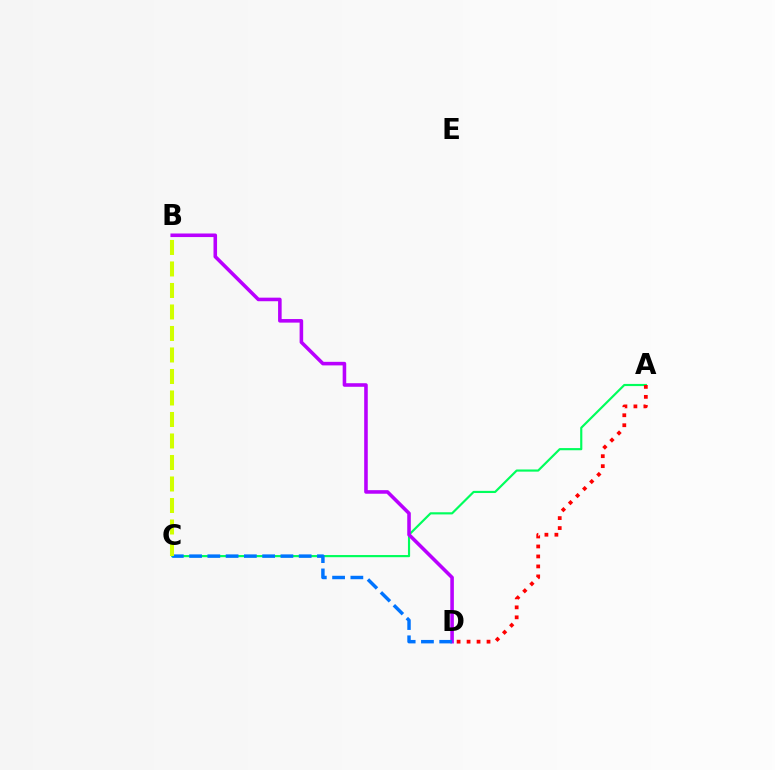{('A', 'C'): [{'color': '#00ff5c', 'line_style': 'solid', 'thickness': 1.56}], ('B', 'D'): [{'color': '#b900ff', 'line_style': 'solid', 'thickness': 2.57}], ('A', 'D'): [{'color': '#ff0000', 'line_style': 'dotted', 'thickness': 2.71}], ('C', 'D'): [{'color': '#0074ff', 'line_style': 'dashed', 'thickness': 2.48}], ('B', 'C'): [{'color': '#d1ff00', 'line_style': 'dashed', 'thickness': 2.92}]}